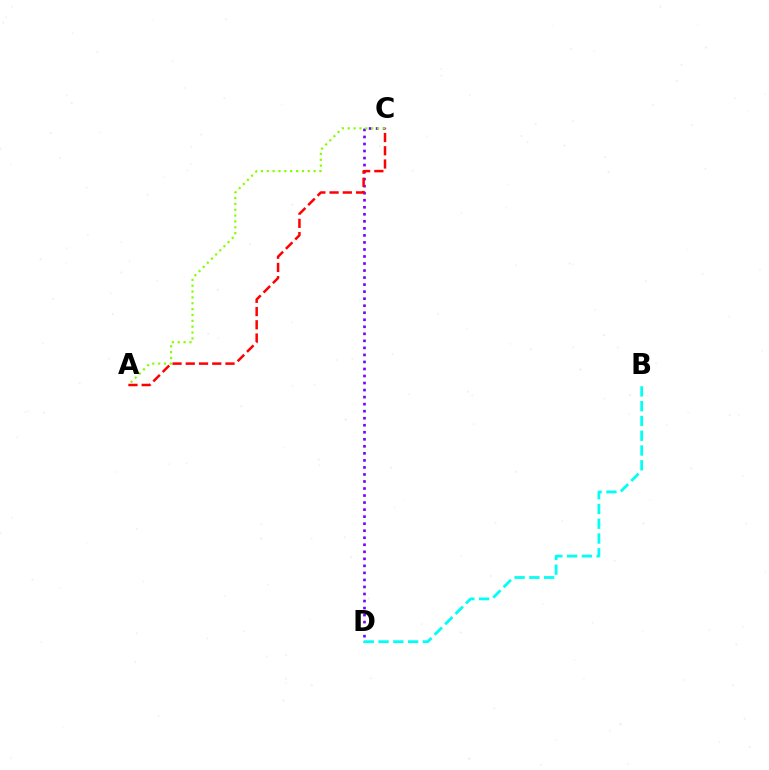{('C', 'D'): [{'color': '#7200ff', 'line_style': 'dotted', 'thickness': 1.91}], ('B', 'D'): [{'color': '#00fff6', 'line_style': 'dashed', 'thickness': 2.01}], ('A', 'C'): [{'color': '#ff0000', 'line_style': 'dashed', 'thickness': 1.8}, {'color': '#84ff00', 'line_style': 'dotted', 'thickness': 1.59}]}